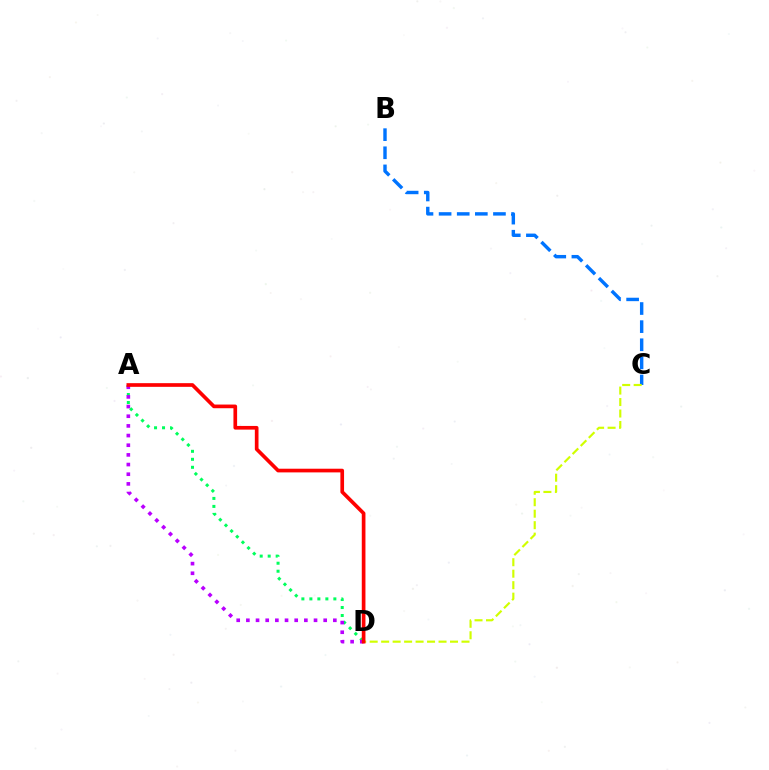{('B', 'C'): [{'color': '#0074ff', 'line_style': 'dashed', 'thickness': 2.46}], ('A', 'D'): [{'color': '#00ff5c', 'line_style': 'dotted', 'thickness': 2.17}, {'color': '#b900ff', 'line_style': 'dotted', 'thickness': 2.63}, {'color': '#ff0000', 'line_style': 'solid', 'thickness': 2.64}], ('C', 'D'): [{'color': '#d1ff00', 'line_style': 'dashed', 'thickness': 1.56}]}